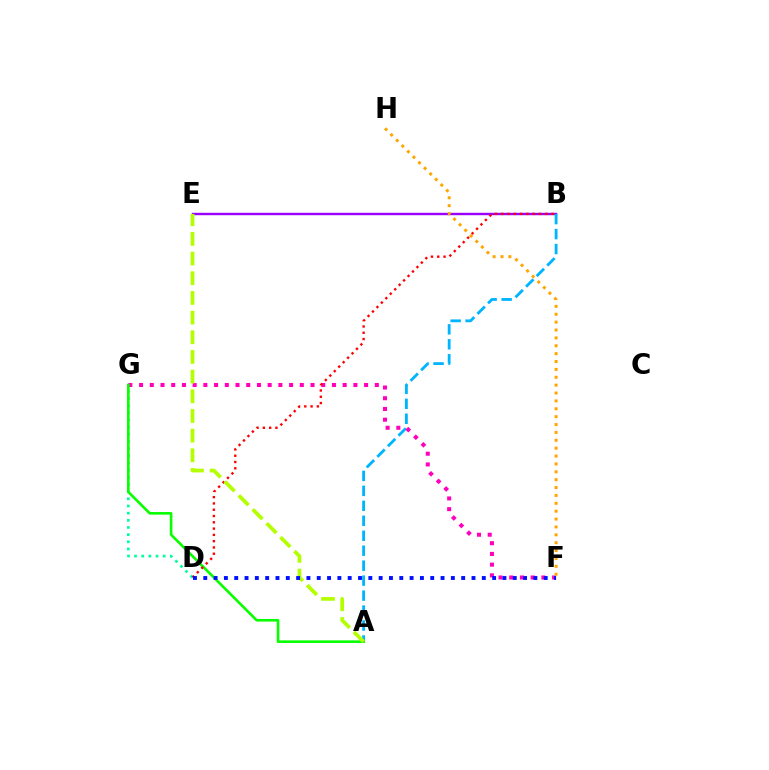{('B', 'E'): [{'color': '#9b00ff', 'line_style': 'solid', 'thickness': 1.73}], ('D', 'G'): [{'color': '#00ff9d', 'line_style': 'dotted', 'thickness': 1.95}], ('A', 'B'): [{'color': '#00b5ff', 'line_style': 'dashed', 'thickness': 2.03}], ('F', 'G'): [{'color': '#ff00bd', 'line_style': 'dotted', 'thickness': 2.91}], ('A', 'G'): [{'color': '#08ff00', 'line_style': 'solid', 'thickness': 1.88}], ('B', 'D'): [{'color': '#ff0000', 'line_style': 'dotted', 'thickness': 1.71}], ('F', 'H'): [{'color': '#ffa500', 'line_style': 'dotted', 'thickness': 2.14}], ('A', 'E'): [{'color': '#b3ff00', 'line_style': 'dashed', 'thickness': 2.67}], ('D', 'F'): [{'color': '#0010ff', 'line_style': 'dotted', 'thickness': 2.8}]}